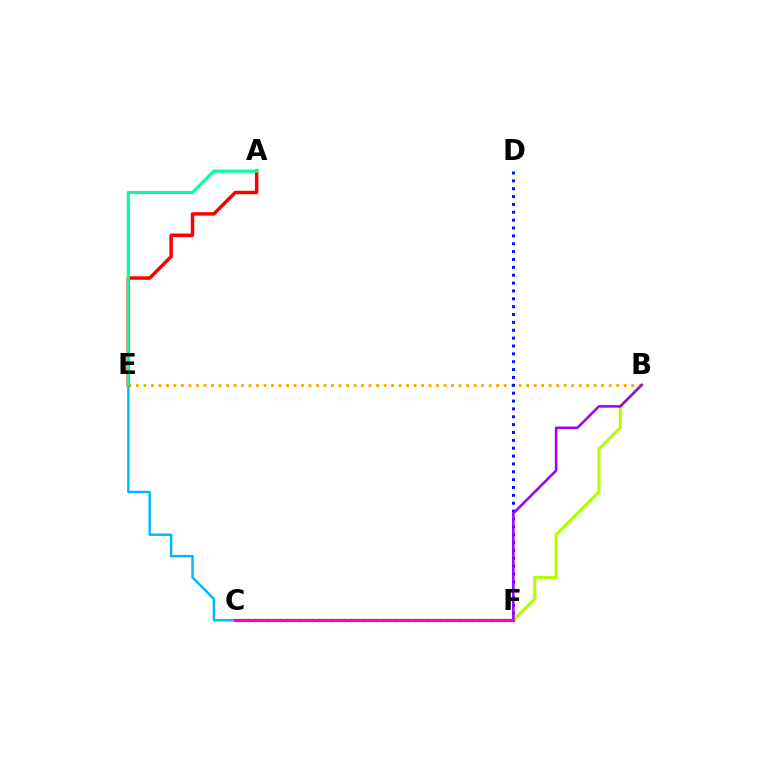{('C', 'E'): [{'color': '#00b5ff', 'line_style': 'solid', 'thickness': 1.73}], ('B', 'E'): [{'color': '#ffa500', 'line_style': 'dotted', 'thickness': 2.04}], ('D', 'F'): [{'color': '#0010ff', 'line_style': 'dotted', 'thickness': 2.14}], ('C', 'F'): [{'color': '#08ff00', 'line_style': 'dotted', 'thickness': 1.74}, {'color': '#ff00bd', 'line_style': 'solid', 'thickness': 2.28}], ('B', 'F'): [{'color': '#b3ff00', 'line_style': 'solid', 'thickness': 2.25}, {'color': '#9b00ff', 'line_style': 'solid', 'thickness': 1.8}], ('A', 'E'): [{'color': '#ff0000', 'line_style': 'solid', 'thickness': 2.5}, {'color': '#00ff9d', 'line_style': 'solid', 'thickness': 2.23}]}